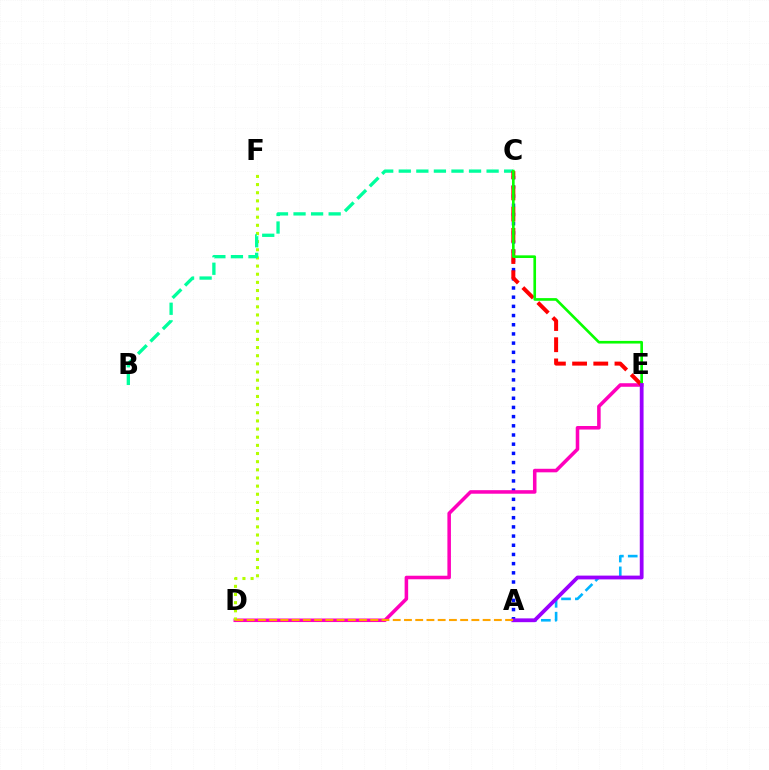{('A', 'C'): [{'color': '#0010ff', 'line_style': 'dotted', 'thickness': 2.5}], ('D', 'E'): [{'color': '#ff00bd', 'line_style': 'solid', 'thickness': 2.55}], ('D', 'F'): [{'color': '#b3ff00', 'line_style': 'dotted', 'thickness': 2.21}], ('A', 'E'): [{'color': '#00b5ff', 'line_style': 'dashed', 'thickness': 1.88}, {'color': '#9b00ff', 'line_style': 'solid', 'thickness': 2.73}], ('B', 'C'): [{'color': '#00ff9d', 'line_style': 'dashed', 'thickness': 2.39}], ('C', 'E'): [{'color': '#ff0000', 'line_style': 'dashed', 'thickness': 2.88}, {'color': '#08ff00', 'line_style': 'solid', 'thickness': 1.91}], ('A', 'D'): [{'color': '#ffa500', 'line_style': 'dashed', 'thickness': 1.53}]}